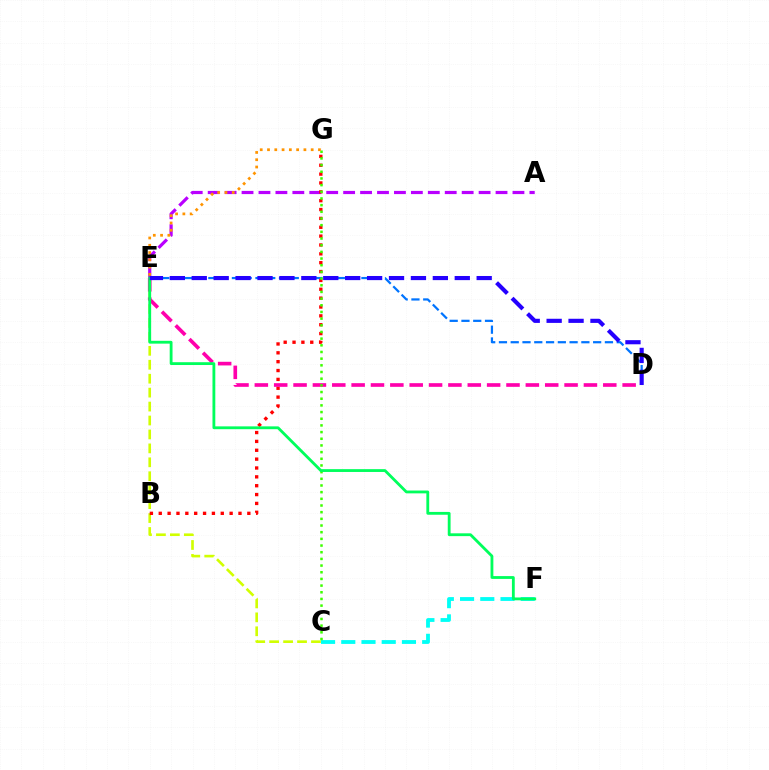{('A', 'E'): [{'color': '#b900ff', 'line_style': 'dashed', 'thickness': 2.3}], ('C', 'E'): [{'color': '#d1ff00', 'line_style': 'dashed', 'thickness': 1.89}], ('C', 'F'): [{'color': '#00fff6', 'line_style': 'dashed', 'thickness': 2.75}], ('D', 'E'): [{'color': '#0074ff', 'line_style': 'dashed', 'thickness': 1.6}, {'color': '#ff00ac', 'line_style': 'dashed', 'thickness': 2.63}, {'color': '#2500ff', 'line_style': 'dashed', 'thickness': 2.98}], ('B', 'G'): [{'color': '#ff0000', 'line_style': 'dotted', 'thickness': 2.41}], ('C', 'G'): [{'color': '#3dff00', 'line_style': 'dotted', 'thickness': 1.81}], ('E', 'G'): [{'color': '#ff9400', 'line_style': 'dotted', 'thickness': 1.98}], ('E', 'F'): [{'color': '#00ff5c', 'line_style': 'solid', 'thickness': 2.03}]}